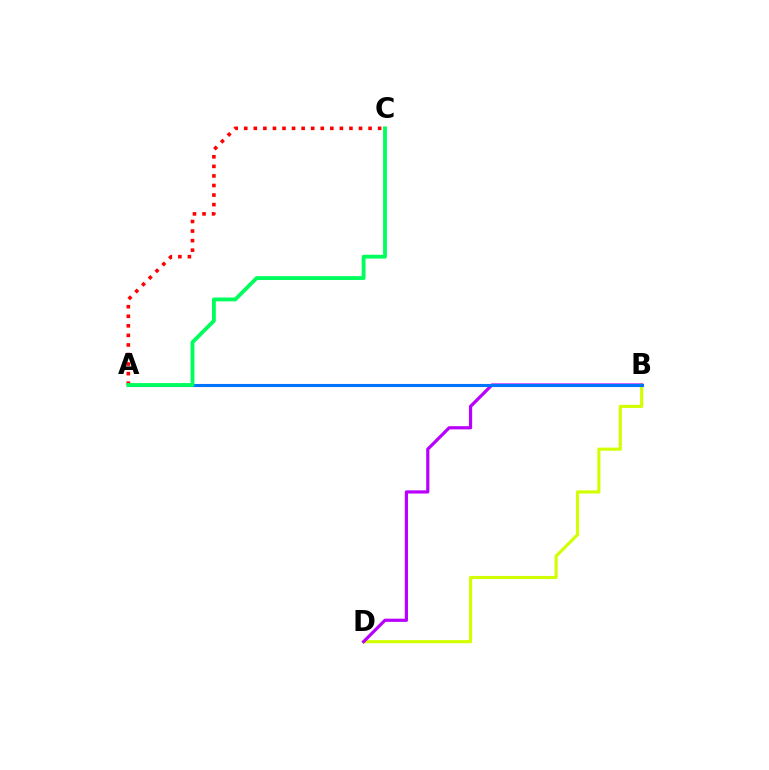{('B', 'D'): [{'color': '#d1ff00', 'line_style': 'solid', 'thickness': 2.25}, {'color': '#b900ff', 'line_style': 'solid', 'thickness': 2.3}], ('A', 'C'): [{'color': '#ff0000', 'line_style': 'dotted', 'thickness': 2.6}, {'color': '#00ff5c', 'line_style': 'solid', 'thickness': 2.76}], ('A', 'B'): [{'color': '#0074ff', 'line_style': 'solid', 'thickness': 2.22}]}